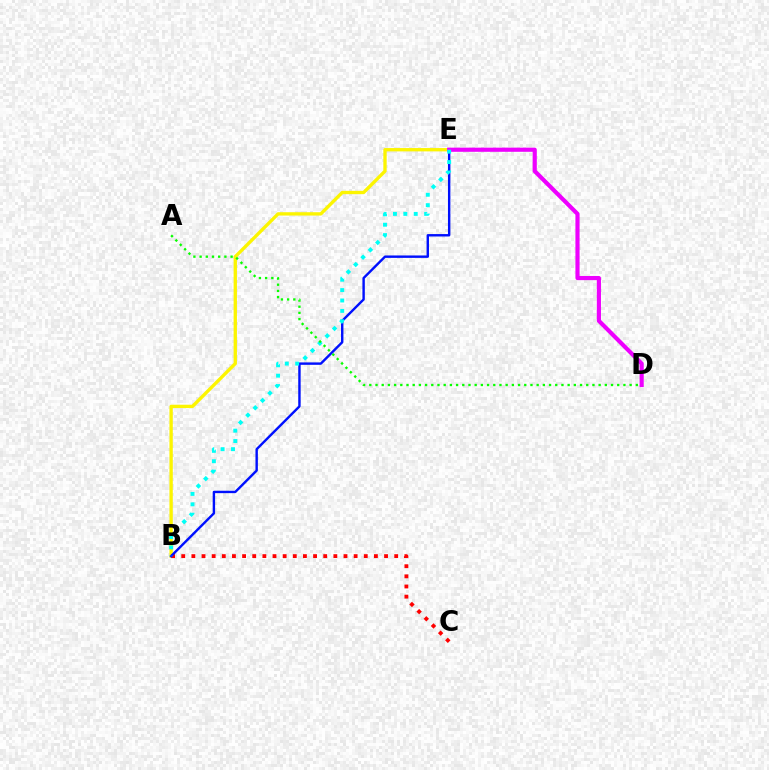{('B', 'E'): [{'color': '#fcf500', 'line_style': 'solid', 'thickness': 2.4}, {'color': '#0010ff', 'line_style': 'solid', 'thickness': 1.74}, {'color': '#00fff6', 'line_style': 'dotted', 'thickness': 2.82}], ('B', 'C'): [{'color': '#ff0000', 'line_style': 'dotted', 'thickness': 2.76}], ('D', 'E'): [{'color': '#ee00ff', 'line_style': 'solid', 'thickness': 2.99}], ('A', 'D'): [{'color': '#08ff00', 'line_style': 'dotted', 'thickness': 1.68}]}